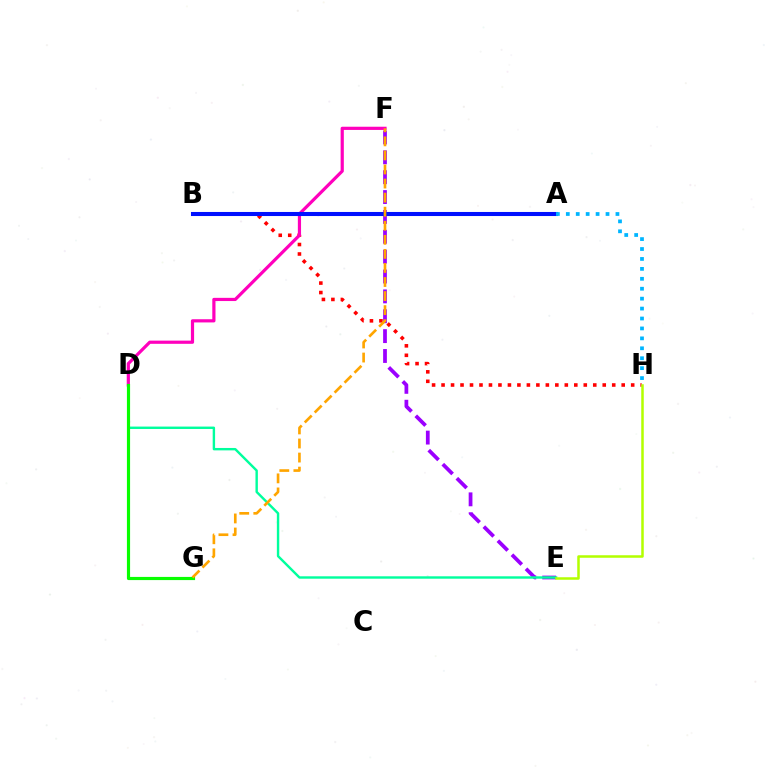{('E', 'F'): [{'color': '#9b00ff', 'line_style': 'dashed', 'thickness': 2.7}], ('D', 'E'): [{'color': '#00ff9d', 'line_style': 'solid', 'thickness': 1.73}], ('B', 'H'): [{'color': '#ff0000', 'line_style': 'dotted', 'thickness': 2.58}], ('D', 'F'): [{'color': '#ff00bd', 'line_style': 'solid', 'thickness': 2.3}], ('E', 'H'): [{'color': '#b3ff00', 'line_style': 'solid', 'thickness': 1.81}], ('A', 'B'): [{'color': '#0010ff', 'line_style': 'solid', 'thickness': 2.93}], ('D', 'G'): [{'color': '#08ff00', 'line_style': 'solid', 'thickness': 2.28}], ('A', 'H'): [{'color': '#00b5ff', 'line_style': 'dotted', 'thickness': 2.7}], ('F', 'G'): [{'color': '#ffa500', 'line_style': 'dashed', 'thickness': 1.91}]}